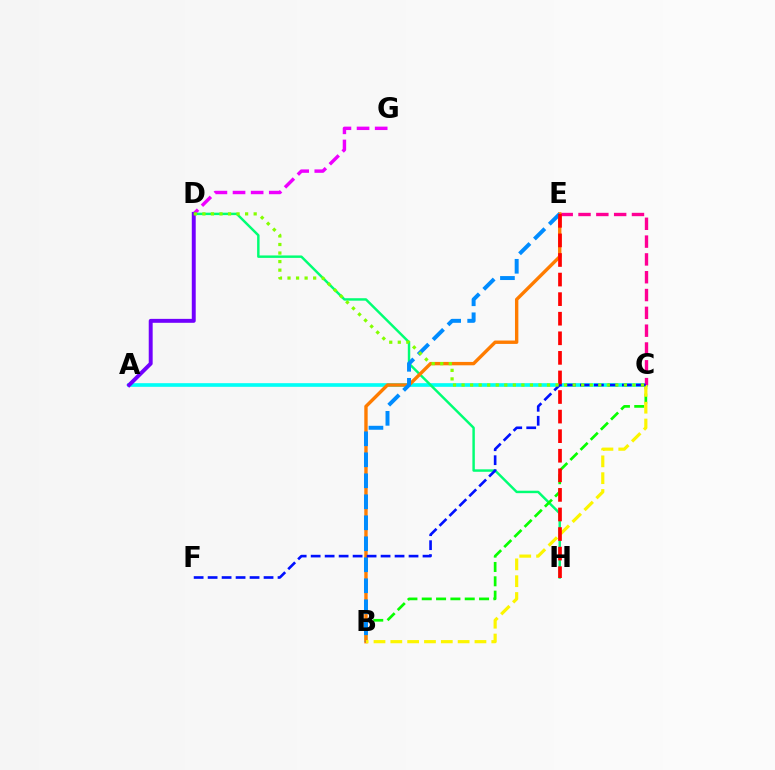{('A', 'C'): [{'color': '#00fff6', 'line_style': 'solid', 'thickness': 2.63}], ('D', 'H'): [{'color': '#00ff74', 'line_style': 'solid', 'thickness': 1.77}], ('C', 'E'): [{'color': '#ff0094', 'line_style': 'dashed', 'thickness': 2.42}], ('B', 'C'): [{'color': '#08ff00', 'line_style': 'dashed', 'thickness': 1.95}, {'color': '#fcf500', 'line_style': 'dashed', 'thickness': 2.29}], ('D', 'G'): [{'color': '#ee00ff', 'line_style': 'dashed', 'thickness': 2.46}], ('B', 'E'): [{'color': '#ff7c00', 'line_style': 'solid', 'thickness': 2.44}, {'color': '#008cff', 'line_style': 'dashed', 'thickness': 2.85}], ('A', 'D'): [{'color': '#7200ff', 'line_style': 'solid', 'thickness': 2.83}], ('C', 'F'): [{'color': '#0010ff', 'line_style': 'dashed', 'thickness': 1.9}], ('E', 'H'): [{'color': '#ff0000', 'line_style': 'dashed', 'thickness': 2.66}], ('C', 'D'): [{'color': '#84ff00', 'line_style': 'dotted', 'thickness': 2.32}]}